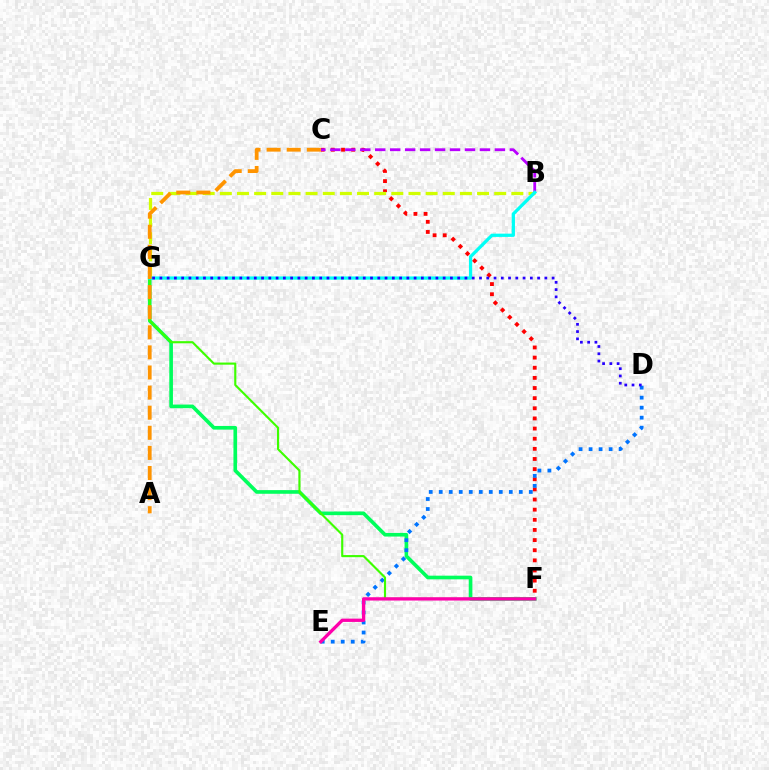{('C', 'F'): [{'color': '#ff0000', 'line_style': 'dotted', 'thickness': 2.75}], ('F', 'G'): [{'color': '#00ff5c', 'line_style': 'solid', 'thickness': 2.63}, {'color': '#3dff00', 'line_style': 'solid', 'thickness': 1.54}], ('D', 'E'): [{'color': '#0074ff', 'line_style': 'dotted', 'thickness': 2.72}], ('E', 'F'): [{'color': '#ff00ac', 'line_style': 'solid', 'thickness': 2.38}], ('B', 'G'): [{'color': '#d1ff00', 'line_style': 'dashed', 'thickness': 2.33}, {'color': '#00fff6', 'line_style': 'solid', 'thickness': 2.34}], ('B', 'C'): [{'color': '#b900ff', 'line_style': 'dashed', 'thickness': 2.03}], ('A', 'C'): [{'color': '#ff9400', 'line_style': 'dashed', 'thickness': 2.73}], ('D', 'G'): [{'color': '#2500ff', 'line_style': 'dotted', 'thickness': 1.97}]}